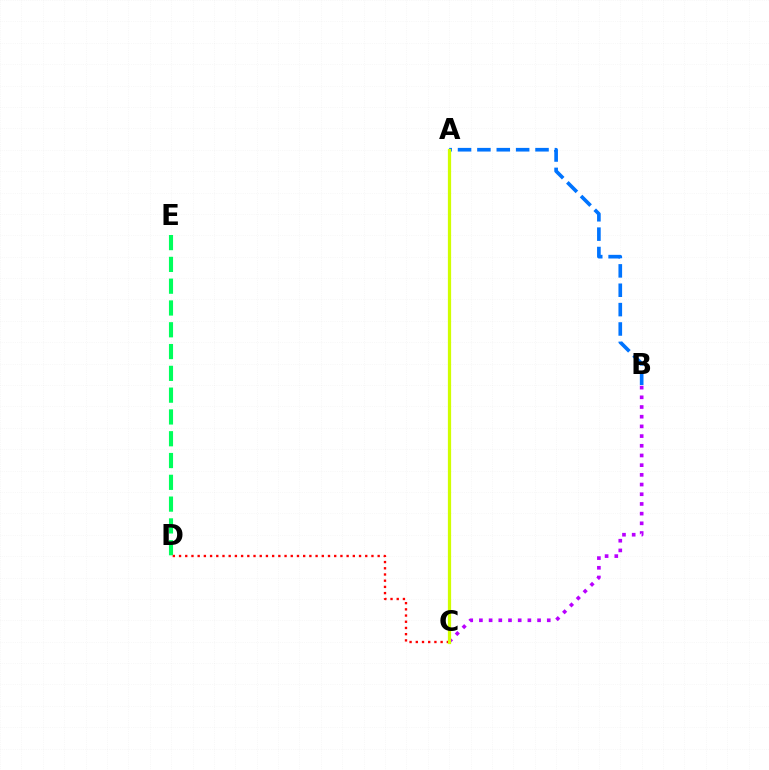{('B', 'C'): [{'color': '#b900ff', 'line_style': 'dotted', 'thickness': 2.63}], ('D', 'E'): [{'color': '#00ff5c', 'line_style': 'dashed', 'thickness': 2.96}], ('A', 'B'): [{'color': '#0074ff', 'line_style': 'dashed', 'thickness': 2.63}], ('C', 'D'): [{'color': '#ff0000', 'line_style': 'dotted', 'thickness': 1.69}], ('A', 'C'): [{'color': '#d1ff00', 'line_style': 'solid', 'thickness': 2.33}]}